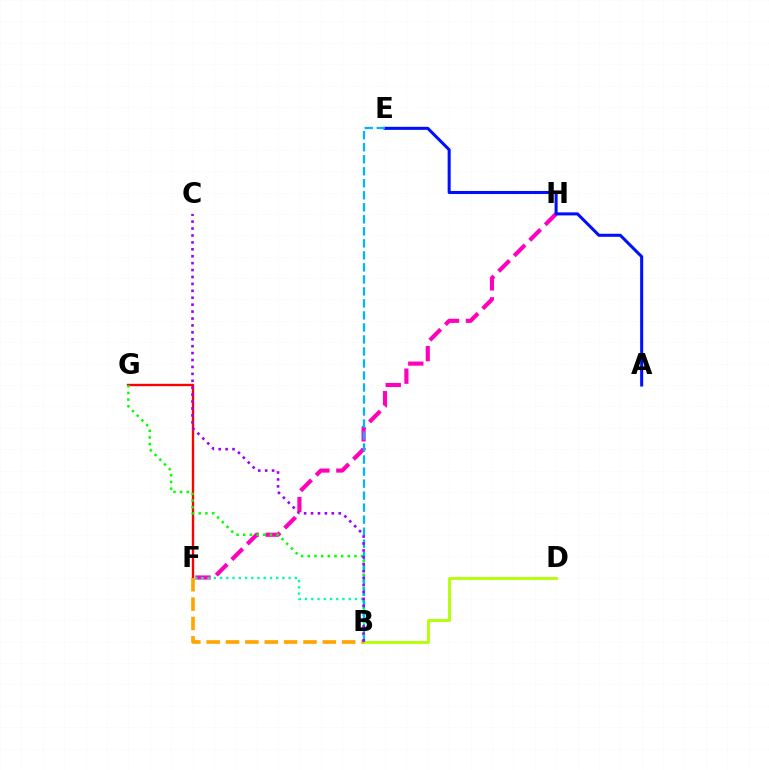{('F', 'G'): [{'color': '#ff0000', 'line_style': 'solid', 'thickness': 1.69}], ('F', 'H'): [{'color': '#ff00bd', 'line_style': 'dashed', 'thickness': 2.98}], ('A', 'E'): [{'color': '#0010ff', 'line_style': 'solid', 'thickness': 2.19}], ('B', 'D'): [{'color': '#b3ff00', 'line_style': 'solid', 'thickness': 2.02}], ('B', 'G'): [{'color': '#08ff00', 'line_style': 'dotted', 'thickness': 1.81}], ('B', 'F'): [{'color': '#ffa500', 'line_style': 'dashed', 'thickness': 2.63}, {'color': '#00ff9d', 'line_style': 'dotted', 'thickness': 1.69}], ('B', 'E'): [{'color': '#00b5ff', 'line_style': 'dashed', 'thickness': 1.63}], ('B', 'C'): [{'color': '#9b00ff', 'line_style': 'dotted', 'thickness': 1.88}]}